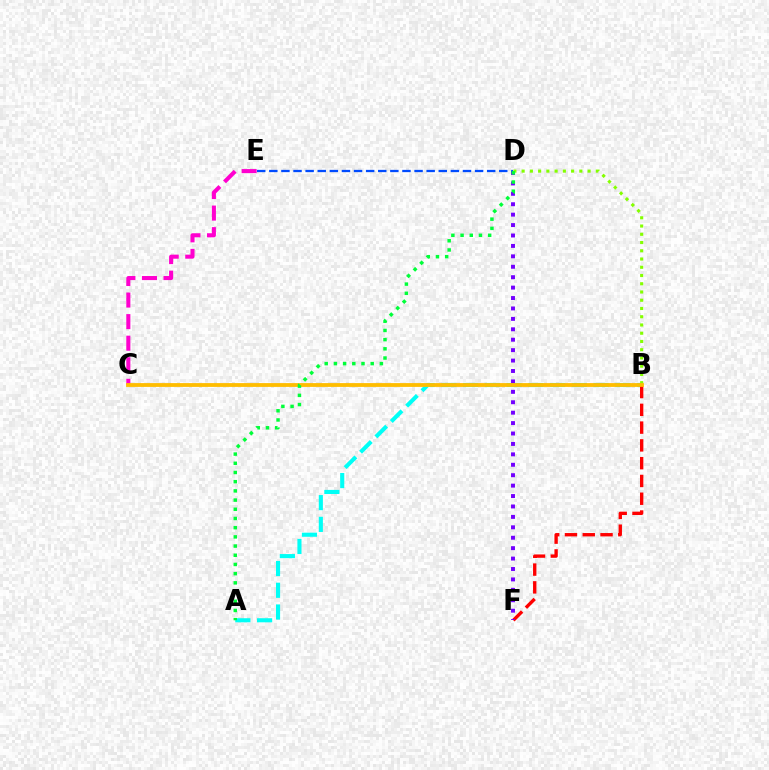{('A', 'B'): [{'color': '#00fff6', 'line_style': 'dashed', 'thickness': 2.95}], ('B', 'F'): [{'color': '#ff0000', 'line_style': 'dashed', 'thickness': 2.42}], ('D', 'F'): [{'color': '#7200ff', 'line_style': 'dotted', 'thickness': 2.83}], ('C', 'E'): [{'color': '#ff00cf', 'line_style': 'dashed', 'thickness': 2.93}], ('B', 'D'): [{'color': '#84ff00', 'line_style': 'dotted', 'thickness': 2.24}], ('B', 'C'): [{'color': '#ffbd00', 'line_style': 'solid', 'thickness': 2.74}], ('D', 'E'): [{'color': '#004bff', 'line_style': 'dashed', 'thickness': 1.64}], ('A', 'D'): [{'color': '#00ff39', 'line_style': 'dotted', 'thickness': 2.5}]}